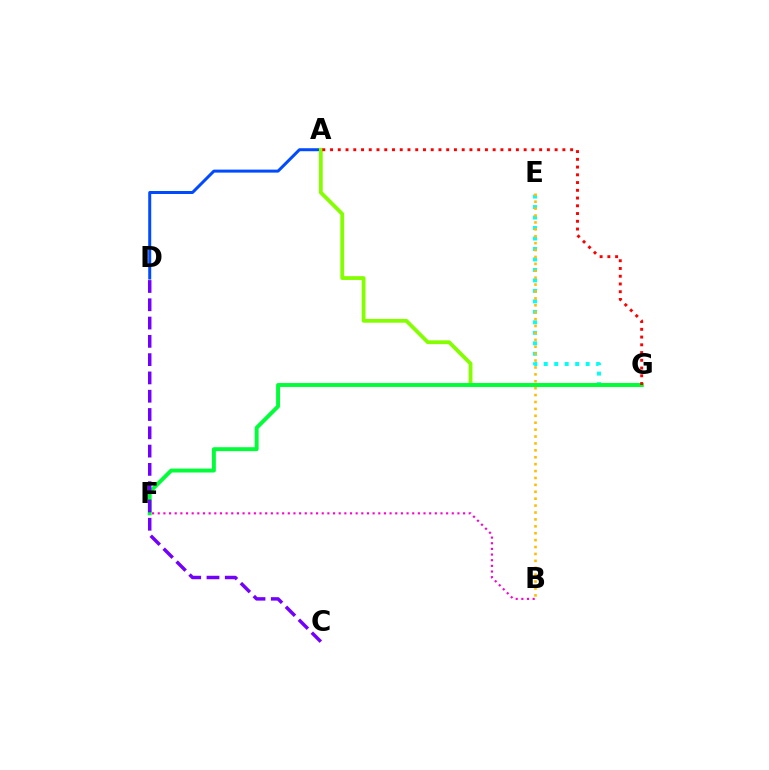{('E', 'G'): [{'color': '#00fff6', 'line_style': 'dotted', 'thickness': 2.85}], ('A', 'D'): [{'color': '#004bff', 'line_style': 'solid', 'thickness': 2.16}], ('A', 'G'): [{'color': '#84ff00', 'line_style': 'solid', 'thickness': 2.73}, {'color': '#ff0000', 'line_style': 'dotted', 'thickness': 2.1}], ('B', 'E'): [{'color': '#ffbd00', 'line_style': 'dotted', 'thickness': 1.88}], ('F', 'G'): [{'color': '#00ff39', 'line_style': 'solid', 'thickness': 2.82}], ('C', 'D'): [{'color': '#7200ff', 'line_style': 'dashed', 'thickness': 2.48}], ('B', 'F'): [{'color': '#ff00cf', 'line_style': 'dotted', 'thickness': 1.54}]}